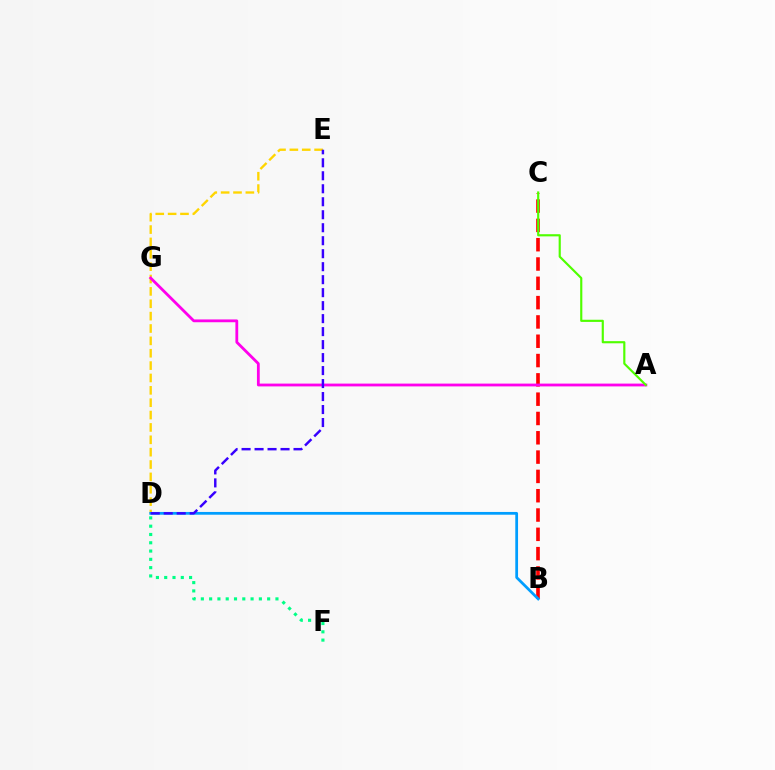{('D', 'E'): [{'color': '#ffd500', 'line_style': 'dashed', 'thickness': 1.68}, {'color': '#3700ff', 'line_style': 'dashed', 'thickness': 1.76}], ('B', 'C'): [{'color': '#ff0000', 'line_style': 'dashed', 'thickness': 2.62}], ('D', 'F'): [{'color': '#00ff86', 'line_style': 'dotted', 'thickness': 2.25}], ('A', 'G'): [{'color': '#ff00ed', 'line_style': 'solid', 'thickness': 2.02}], ('B', 'D'): [{'color': '#009eff', 'line_style': 'solid', 'thickness': 1.99}], ('A', 'C'): [{'color': '#4fff00', 'line_style': 'solid', 'thickness': 1.55}]}